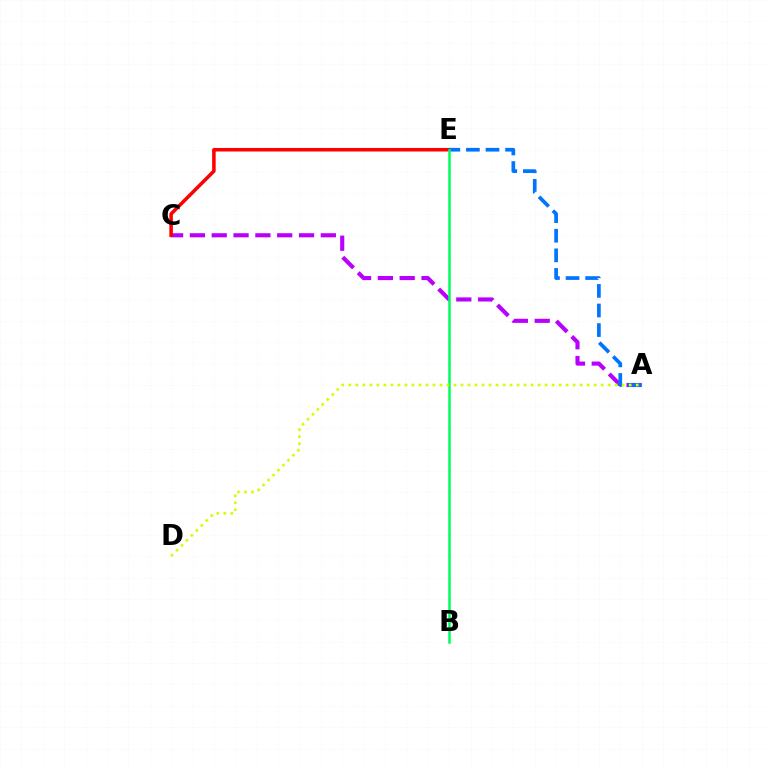{('A', 'C'): [{'color': '#b900ff', 'line_style': 'dashed', 'thickness': 2.96}], ('C', 'E'): [{'color': '#ff0000', 'line_style': 'solid', 'thickness': 2.54}], ('A', 'E'): [{'color': '#0074ff', 'line_style': 'dashed', 'thickness': 2.66}], ('B', 'E'): [{'color': '#00ff5c', 'line_style': 'solid', 'thickness': 1.82}], ('A', 'D'): [{'color': '#d1ff00', 'line_style': 'dotted', 'thickness': 1.9}]}